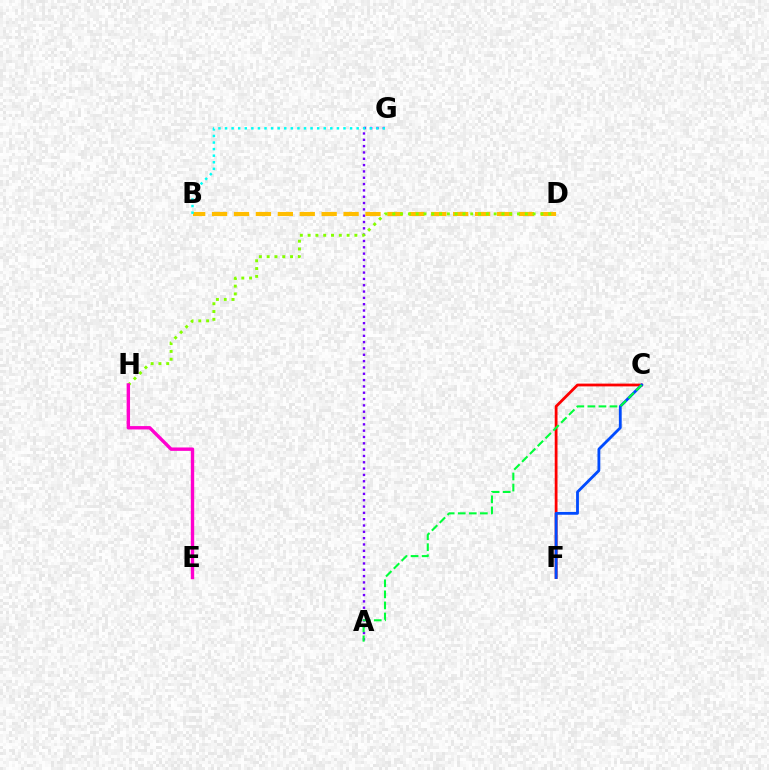{('C', 'F'): [{'color': '#ff0000', 'line_style': 'solid', 'thickness': 2.0}, {'color': '#004bff', 'line_style': 'solid', 'thickness': 2.03}], ('A', 'G'): [{'color': '#7200ff', 'line_style': 'dotted', 'thickness': 1.72}], ('B', 'D'): [{'color': '#ffbd00', 'line_style': 'dashed', 'thickness': 2.98}], ('D', 'H'): [{'color': '#84ff00', 'line_style': 'dotted', 'thickness': 2.12}], ('A', 'C'): [{'color': '#00ff39', 'line_style': 'dashed', 'thickness': 1.5}], ('E', 'H'): [{'color': '#ff00cf', 'line_style': 'solid', 'thickness': 2.44}], ('B', 'G'): [{'color': '#00fff6', 'line_style': 'dotted', 'thickness': 1.79}]}